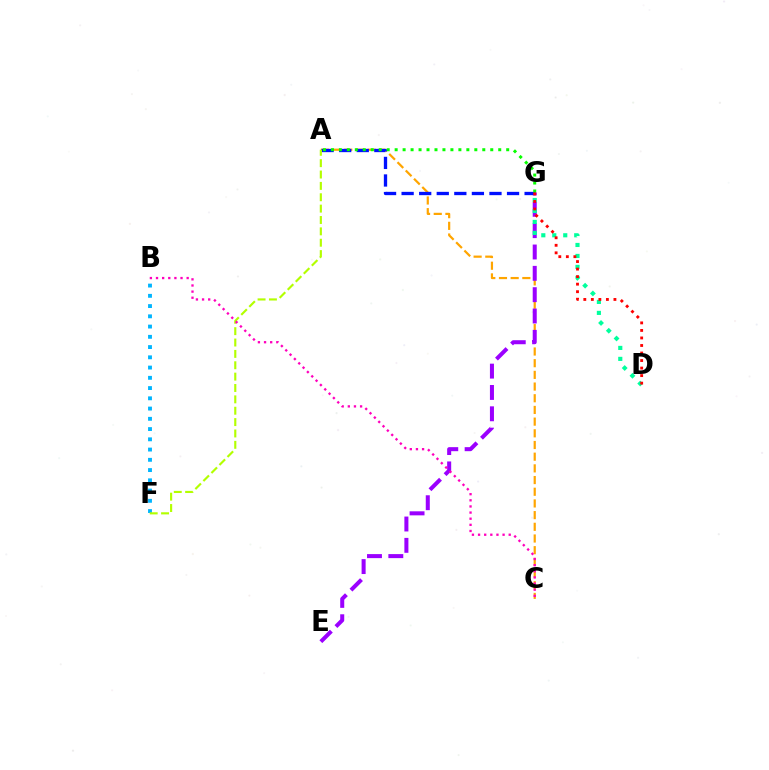{('A', 'C'): [{'color': '#ffa500', 'line_style': 'dashed', 'thickness': 1.59}], ('E', 'G'): [{'color': '#9b00ff', 'line_style': 'dashed', 'thickness': 2.9}], ('D', 'G'): [{'color': '#00ff9d', 'line_style': 'dotted', 'thickness': 2.98}, {'color': '#ff0000', 'line_style': 'dotted', 'thickness': 2.05}], ('A', 'G'): [{'color': '#0010ff', 'line_style': 'dashed', 'thickness': 2.39}, {'color': '#08ff00', 'line_style': 'dotted', 'thickness': 2.16}], ('B', 'F'): [{'color': '#00b5ff', 'line_style': 'dotted', 'thickness': 2.78}], ('A', 'F'): [{'color': '#b3ff00', 'line_style': 'dashed', 'thickness': 1.54}], ('B', 'C'): [{'color': '#ff00bd', 'line_style': 'dotted', 'thickness': 1.67}]}